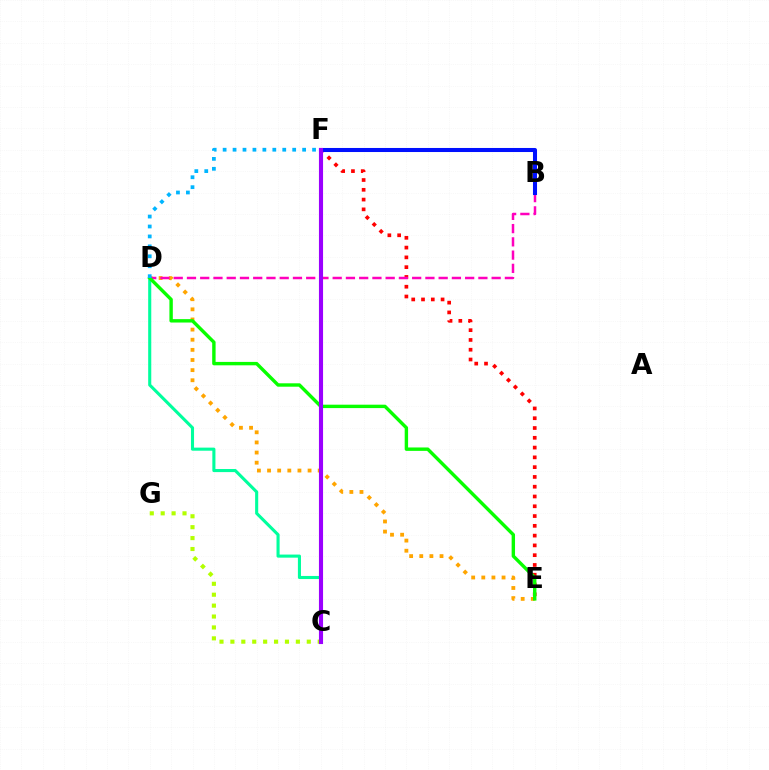{('E', 'F'): [{'color': '#ff0000', 'line_style': 'dotted', 'thickness': 2.66}], ('D', 'E'): [{'color': '#ffa500', 'line_style': 'dotted', 'thickness': 2.75}, {'color': '#08ff00', 'line_style': 'solid', 'thickness': 2.45}], ('C', 'D'): [{'color': '#00ff9d', 'line_style': 'solid', 'thickness': 2.22}], ('B', 'D'): [{'color': '#ff00bd', 'line_style': 'dashed', 'thickness': 1.8}], ('C', 'G'): [{'color': '#b3ff00', 'line_style': 'dotted', 'thickness': 2.96}], ('B', 'F'): [{'color': '#0010ff', 'line_style': 'solid', 'thickness': 2.92}], ('C', 'F'): [{'color': '#9b00ff', 'line_style': 'solid', 'thickness': 2.96}], ('D', 'F'): [{'color': '#00b5ff', 'line_style': 'dotted', 'thickness': 2.7}]}